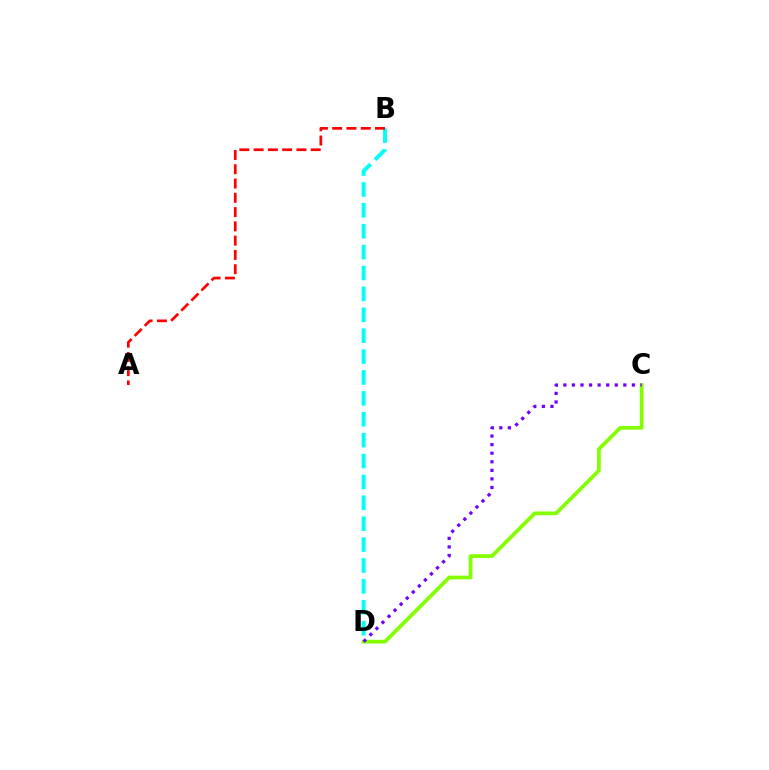{('B', 'D'): [{'color': '#00fff6', 'line_style': 'dashed', 'thickness': 2.84}], ('A', 'B'): [{'color': '#ff0000', 'line_style': 'dashed', 'thickness': 1.94}], ('C', 'D'): [{'color': '#84ff00', 'line_style': 'solid', 'thickness': 2.7}, {'color': '#7200ff', 'line_style': 'dotted', 'thickness': 2.33}]}